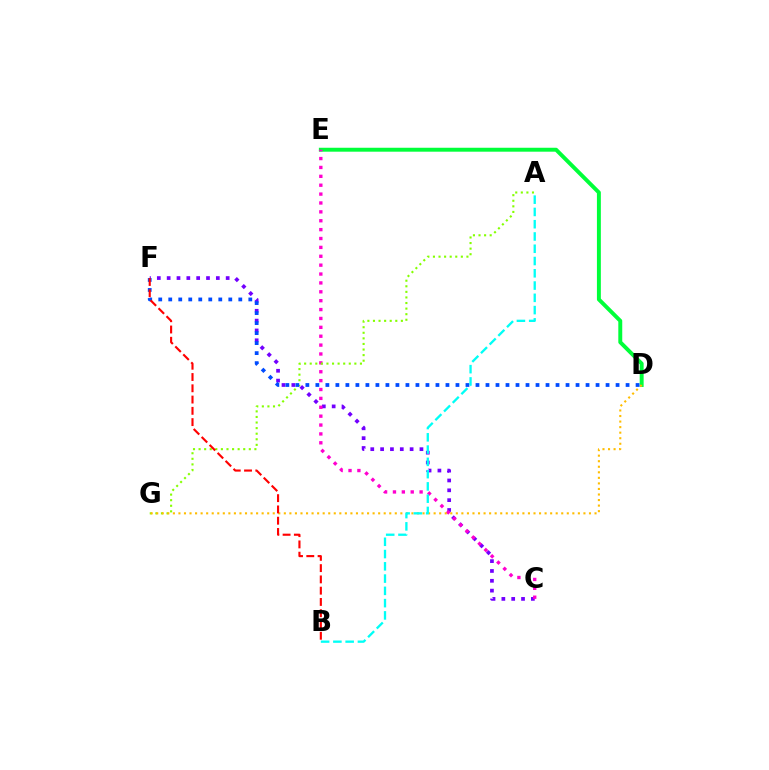{('C', 'F'): [{'color': '#7200ff', 'line_style': 'dotted', 'thickness': 2.67}], ('D', 'E'): [{'color': '#00ff39', 'line_style': 'solid', 'thickness': 2.83}], ('C', 'E'): [{'color': '#ff00cf', 'line_style': 'dotted', 'thickness': 2.41}], ('A', 'G'): [{'color': '#84ff00', 'line_style': 'dotted', 'thickness': 1.52}], ('D', 'G'): [{'color': '#ffbd00', 'line_style': 'dotted', 'thickness': 1.51}], ('D', 'F'): [{'color': '#004bff', 'line_style': 'dotted', 'thickness': 2.72}], ('A', 'B'): [{'color': '#00fff6', 'line_style': 'dashed', 'thickness': 1.67}], ('B', 'F'): [{'color': '#ff0000', 'line_style': 'dashed', 'thickness': 1.53}]}